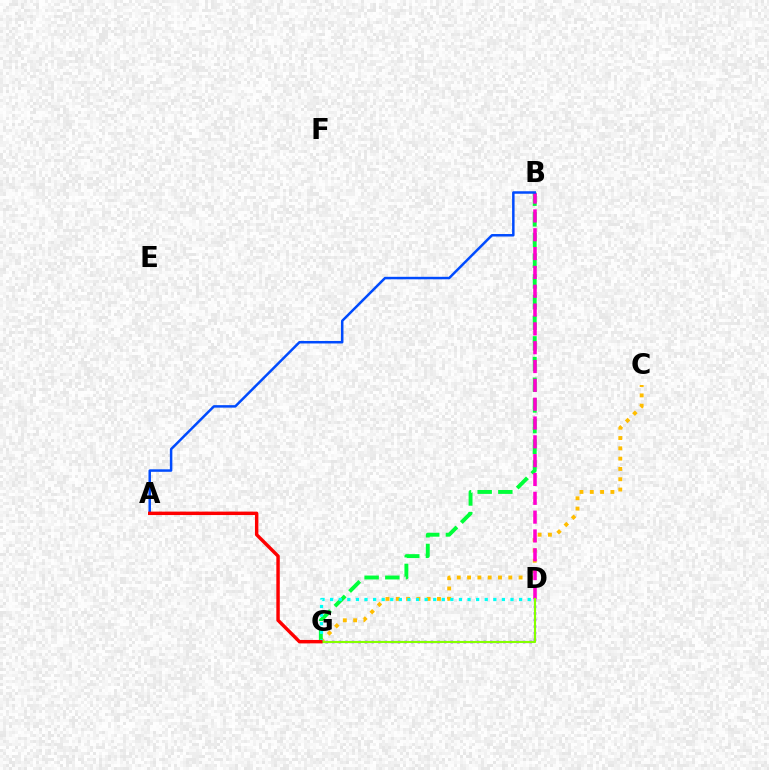{('C', 'G'): [{'color': '#ffbd00', 'line_style': 'dotted', 'thickness': 2.8}], ('B', 'G'): [{'color': '#00ff39', 'line_style': 'dashed', 'thickness': 2.81}], ('B', 'D'): [{'color': '#ff00cf', 'line_style': 'dashed', 'thickness': 2.56}], ('D', 'G'): [{'color': '#00fff6', 'line_style': 'dotted', 'thickness': 2.33}, {'color': '#7200ff', 'line_style': 'dotted', 'thickness': 1.79}, {'color': '#84ff00', 'line_style': 'solid', 'thickness': 1.54}], ('A', 'B'): [{'color': '#004bff', 'line_style': 'solid', 'thickness': 1.79}], ('A', 'G'): [{'color': '#ff0000', 'line_style': 'solid', 'thickness': 2.47}]}